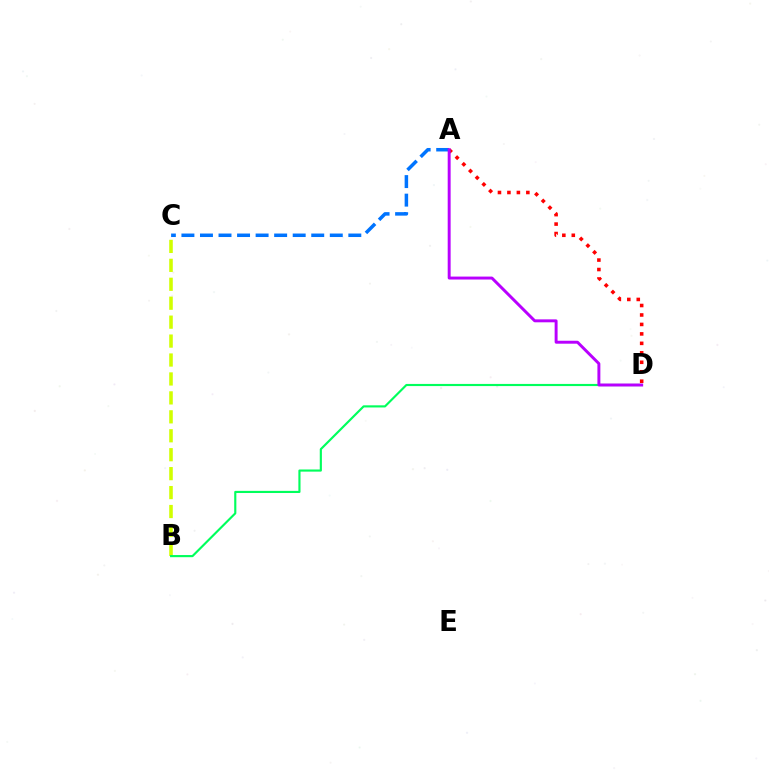{('A', 'C'): [{'color': '#0074ff', 'line_style': 'dashed', 'thickness': 2.52}], ('A', 'D'): [{'color': '#ff0000', 'line_style': 'dotted', 'thickness': 2.57}, {'color': '#b900ff', 'line_style': 'solid', 'thickness': 2.12}], ('B', 'C'): [{'color': '#d1ff00', 'line_style': 'dashed', 'thickness': 2.57}], ('B', 'D'): [{'color': '#00ff5c', 'line_style': 'solid', 'thickness': 1.54}]}